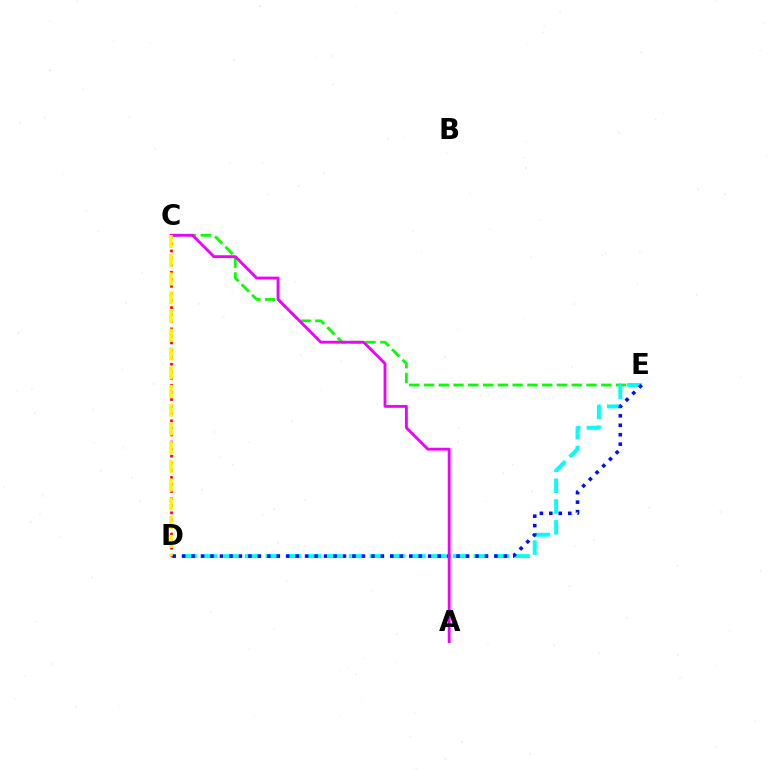{('C', 'E'): [{'color': '#08ff00', 'line_style': 'dashed', 'thickness': 2.01}], ('D', 'E'): [{'color': '#00fff6', 'line_style': 'dashed', 'thickness': 2.83}, {'color': '#0010ff', 'line_style': 'dotted', 'thickness': 2.57}], ('A', 'C'): [{'color': '#ee00ff', 'line_style': 'solid', 'thickness': 2.05}], ('C', 'D'): [{'color': '#ff0000', 'line_style': 'dotted', 'thickness': 1.92}, {'color': '#fcf500', 'line_style': 'dashed', 'thickness': 2.55}]}